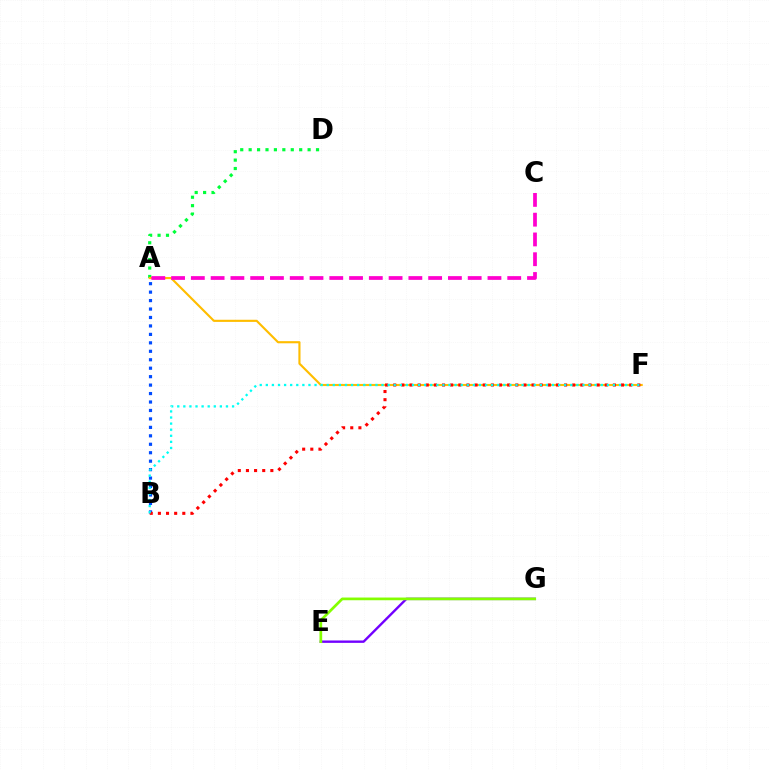{('A', 'B'): [{'color': '#004bff', 'line_style': 'dotted', 'thickness': 2.3}], ('A', 'D'): [{'color': '#00ff39', 'line_style': 'dotted', 'thickness': 2.29}], ('A', 'F'): [{'color': '#ffbd00', 'line_style': 'solid', 'thickness': 1.54}], ('B', 'F'): [{'color': '#ff0000', 'line_style': 'dotted', 'thickness': 2.21}, {'color': '#00fff6', 'line_style': 'dotted', 'thickness': 1.65}], ('E', 'G'): [{'color': '#7200ff', 'line_style': 'solid', 'thickness': 1.72}, {'color': '#84ff00', 'line_style': 'solid', 'thickness': 1.95}], ('A', 'C'): [{'color': '#ff00cf', 'line_style': 'dashed', 'thickness': 2.69}]}